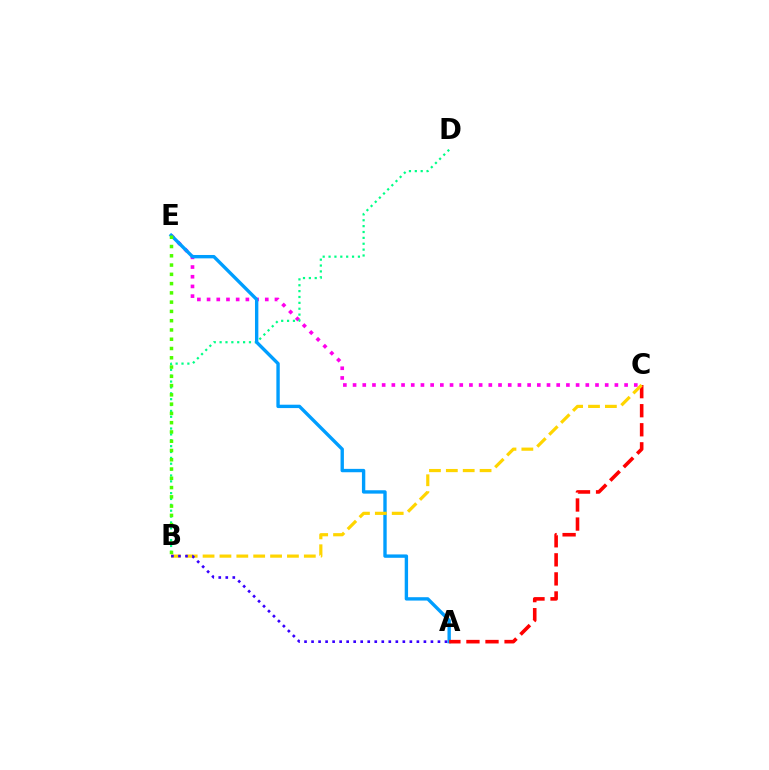{('C', 'E'): [{'color': '#ff00ed', 'line_style': 'dotted', 'thickness': 2.63}], ('B', 'D'): [{'color': '#00ff86', 'line_style': 'dotted', 'thickness': 1.59}], ('A', 'E'): [{'color': '#009eff', 'line_style': 'solid', 'thickness': 2.43}], ('A', 'C'): [{'color': '#ff0000', 'line_style': 'dashed', 'thickness': 2.59}], ('B', 'E'): [{'color': '#4fff00', 'line_style': 'dotted', 'thickness': 2.52}], ('B', 'C'): [{'color': '#ffd500', 'line_style': 'dashed', 'thickness': 2.29}], ('A', 'B'): [{'color': '#3700ff', 'line_style': 'dotted', 'thickness': 1.91}]}